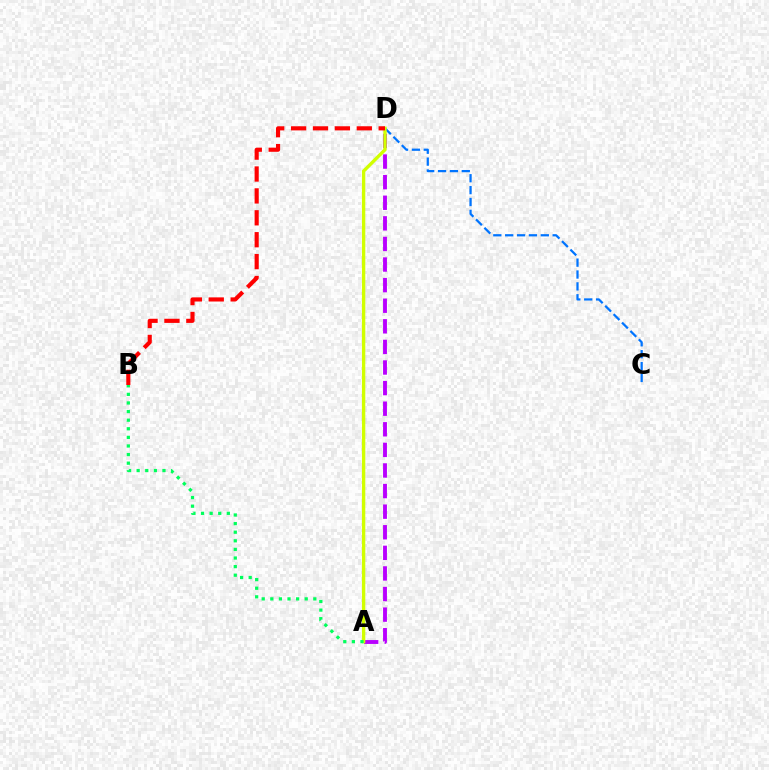{('A', 'D'): [{'color': '#b900ff', 'line_style': 'dashed', 'thickness': 2.8}, {'color': '#d1ff00', 'line_style': 'solid', 'thickness': 2.41}], ('C', 'D'): [{'color': '#0074ff', 'line_style': 'dashed', 'thickness': 1.61}], ('A', 'B'): [{'color': '#00ff5c', 'line_style': 'dotted', 'thickness': 2.34}], ('B', 'D'): [{'color': '#ff0000', 'line_style': 'dashed', 'thickness': 2.98}]}